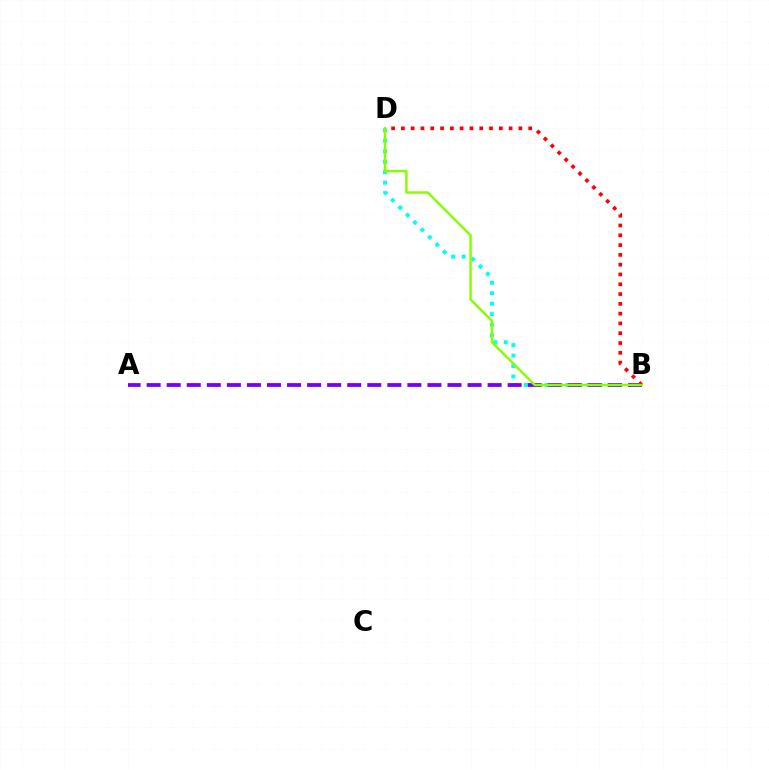{('B', 'D'): [{'color': '#00fff6', 'line_style': 'dotted', 'thickness': 2.84}, {'color': '#ff0000', 'line_style': 'dotted', 'thickness': 2.66}, {'color': '#84ff00', 'line_style': 'solid', 'thickness': 1.76}], ('A', 'B'): [{'color': '#7200ff', 'line_style': 'dashed', 'thickness': 2.72}]}